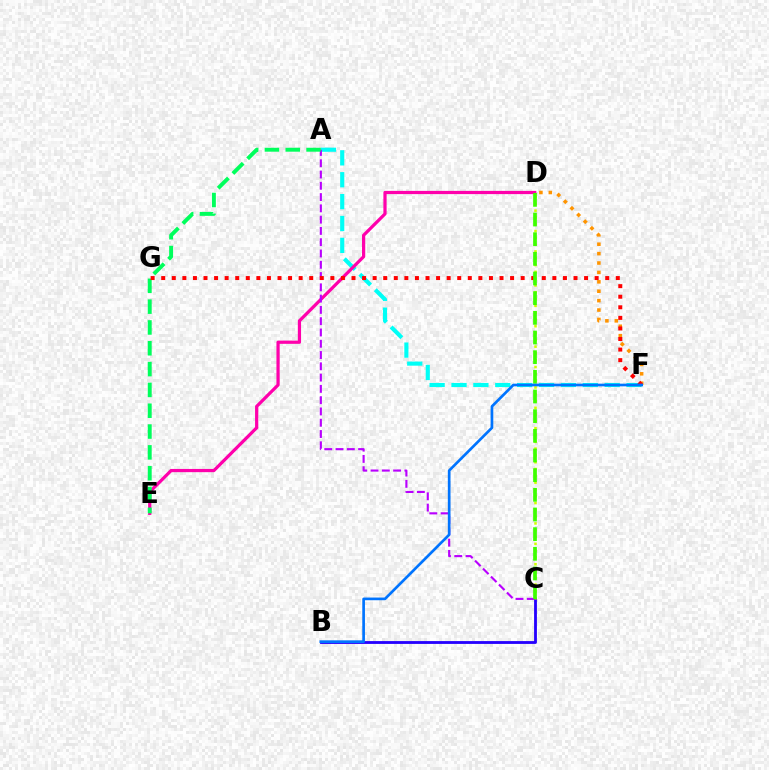{('A', 'F'): [{'color': '#00fff6', 'line_style': 'dashed', 'thickness': 2.97}], ('D', 'E'): [{'color': '#ff00ac', 'line_style': 'solid', 'thickness': 2.32}], ('A', 'C'): [{'color': '#b900ff', 'line_style': 'dashed', 'thickness': 1.53}], ('A', 'E'): [{'color': '#00ff5c', 'line_style': 'dashed', 'thickness': 2.83}], ('B', 'C'): [{'color': '#2500ff', 'line_style': 'solid', 'thickness': 2.03}], ('D', 'F'): [{'color': '#ff9400', 'line_style': 'dotted', 'thickness': 2.55}], ('F', 'G'): [{'color': '#ff0000', 'line_style': 'dotted', 'thickness': 2.87}], ('C', 'D'): [{'color': '#d1ff00', 'line_style': 'dotted', 'thickness': 1.85}, {'color': '#3dff00', 'line_style': 'dashed', 'thickness': 2.67}], ('B', 'F'): [{'color': '#0074ff', 'line_style': 'solid', 'thickness': 1.93}]}